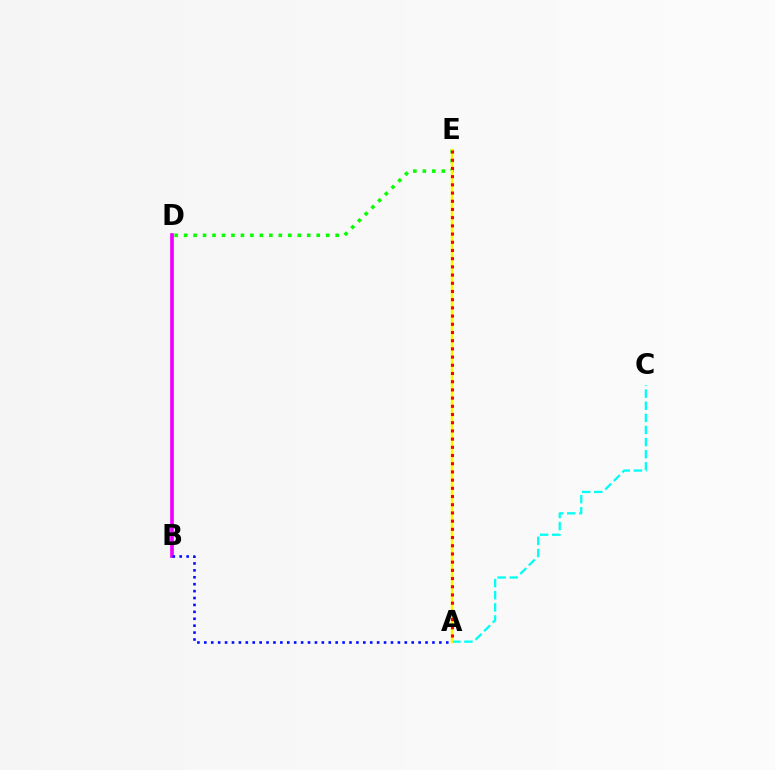{('A', 'C'): [{'color': '#00fff6', 'line_style': 'dashed', 'thickness': 1.65}], ('D', 'E'): [{'color': '#08ff00', 'line_style': 'dotted', 'thickness': 2.57}], ('A', 'E'): [{'color': '#fcf500', 'line_style': 'solid', 'thickness': 1.77}, {'color': '#ff0000', 'line_style': 'dotted', 'thickness': 2.23}], ('B', 'D'): [{'color': '#ee00ff', 'line_style': 'solid', 'thickness': 2.65}], ('A', 'B'): [{'color': '#0010ff', 'line_style': 'dotted', 'thickness': 1.88}]}